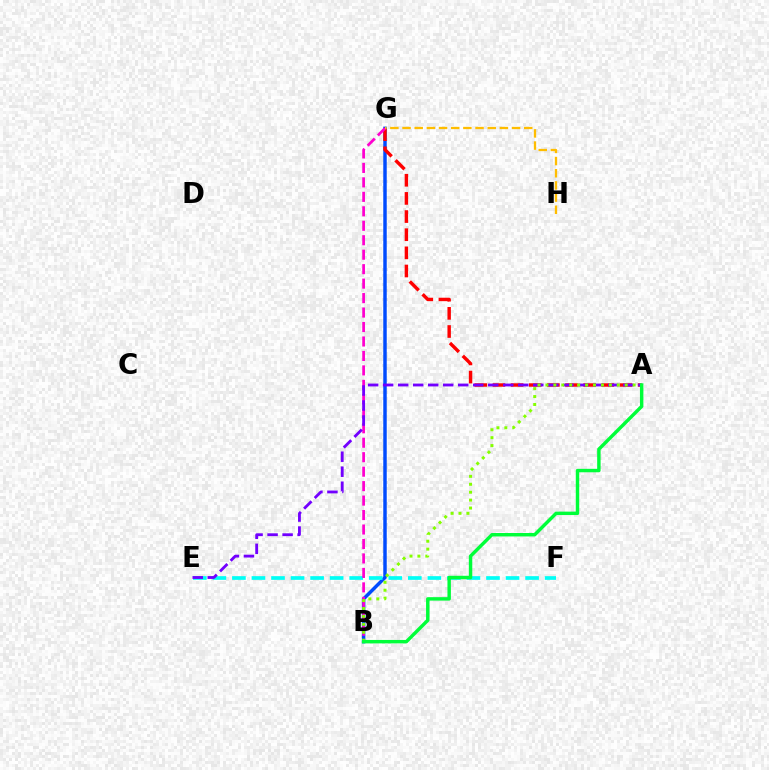{('B', 'G'): [{'color': '#004bff', 'line_style': 'solid', 'thickness': 2.49}, {'color': '#ff00cf', 'line_style': 'dashed', 'thickness': 1.96}], ('E', 'F'): [{'color': '#00fff6', 'line_style': 'dashed', 'thickness': 2.66}], ('A', 'G'): [{'color': '#ff0000', 'line_style': 'dashed', 'thickness': 2.47}], ('A', 'E'): [{'color': '#7200ff', 'line_style': 'dashed', 'thickness': 2.04}], ('A', 'B'): [{'color': '#84ff00', 'line_style': 'dotted', 'thickness': 2.15}, {'color': '#00ff39', 'line_style': 'solid', 'thickness': 2.48}], ('G', 'H'): [{'color': '#ffbd00', 'line_style': 'dashed', 'thickness': 1.65}]}